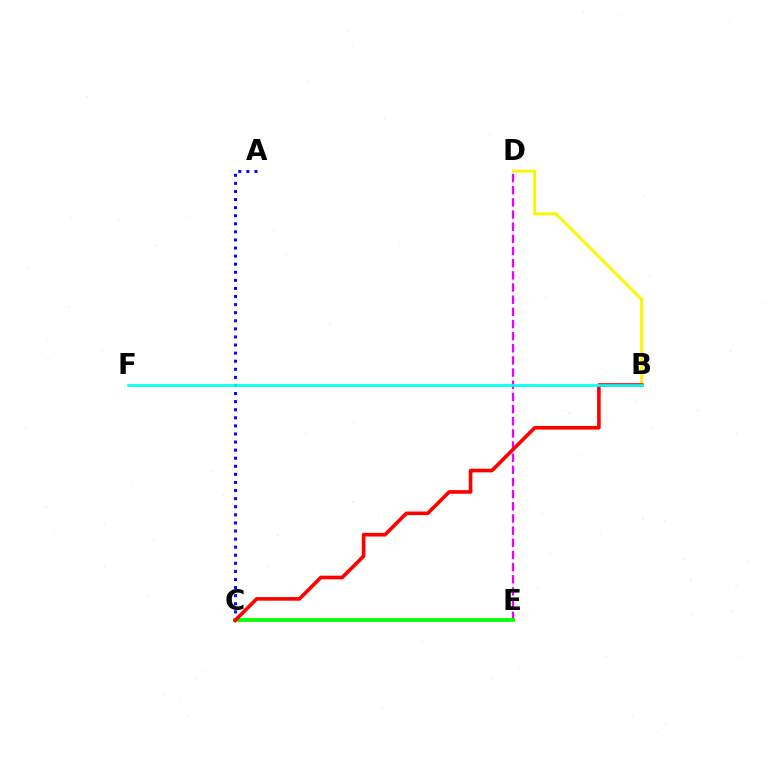{('D', 'E'): [{'color': '#ee00ff', 'line_style': 'dashed', 'thickness': 1.65}], ('B', 'D'): [{'color': '#fcf500', 'line_style': 'solid', 'thickness': 2.09}], ('A', 'C'): [{'color': '#0010ff', 'line_style': 'dotted', 'thickness': 2.2}], ('C', 'E'): [{'color': '#08ff00', 'line_style': 'solid', 'thickness': 2.72}], ('B', 'C'): [{'color': '#ff0000', 'line_style': 'solid', 'thickness': 2.61}], ('B', 'F'): [{'color': '#00fff6', 'line_style': 'solid', 'thickness': 1.92}]}